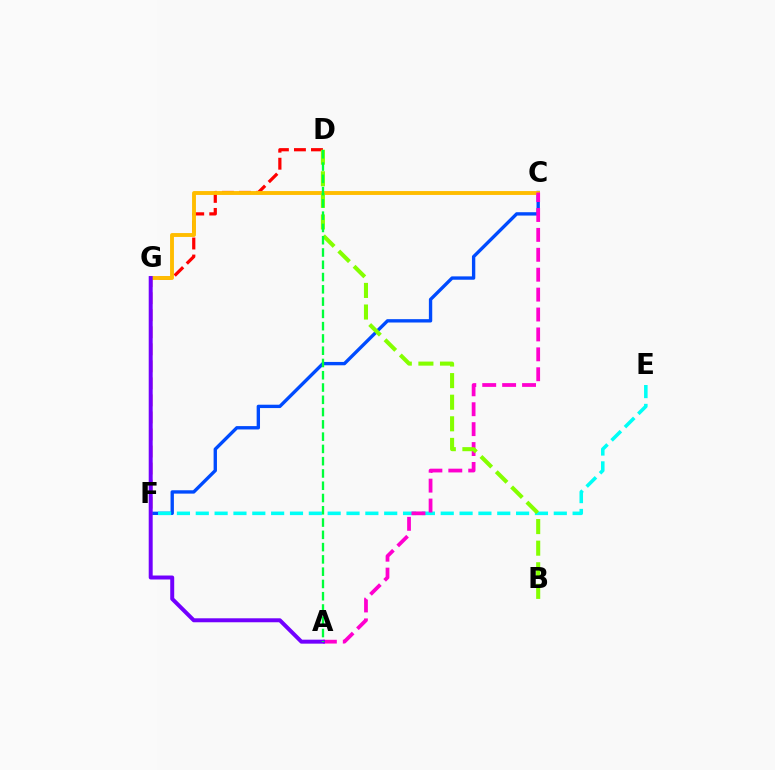{('D', 'F'): [{'color': '#ff0000', 'line_style': 'dashed', 'thickness': 2.31}], ('C', 'F'): [{'color': '#004bff', 'line_style': 'solid', 'thickness': 2.42}], ('E', 'F'): [{'color': '#00fff6', 'line_style': 'dashed', 'thickness': 2.56}], ('C', 'G'): [{'color': '#ffbd00', 'line_style': 'solid', 'thickness': 2.79}], ('A', 'C'): [{'color': '#ff00cf', 'line_style': 'dashed', 'thickness': 2.7}], ('A', 'G'): [{'color': '#7200ff', 'line_style': 'solid', 'thickness': 2.86}], ('B', 'D'): [{'color': '#84ff00', 'line_style': 'dashed', 'thickness': 2.93}], ('A', 'D'): [{'color': '#00ff39', 'line_style': 'dashed', 'thickness': 1.67}]}